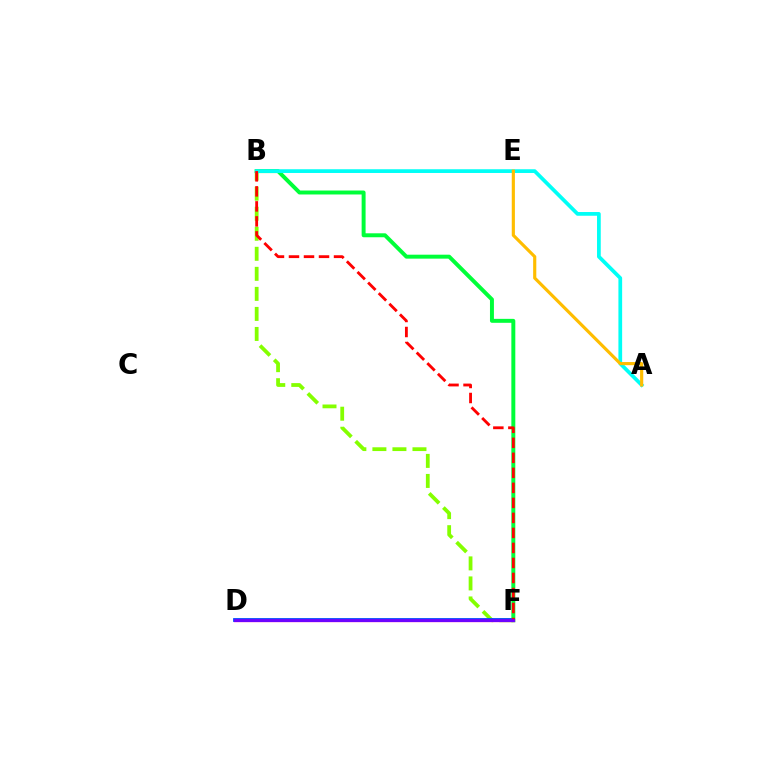{('B', 'F'): [{'color': '#84ff00', 'line_style': 'dashed', 'thickness': 2.72}, {'color': '#00ff39', 'line_style': 'solid', 'thickness': 2.85}, {'color': '#ff0000', 'line_style': 'dashed', 'thickness': 2.04}], ('A', 'B'): [{'color': '#00fff6', 'line_style': 'solid', 'thickness': 2.68}], ('D', 'F'): [{'color': '#ff00cf', 'line_style': 'solid', 'thickness': 2.43}, {'color': '#004bff', 'line_style': 'solid', 'thickness': 2.71}, {'color': '#7200ff', 'line_style': 'solid', 'thickness': 2.01}], ('A', 'E'): [{'color': '#ffbd00', 'line_style': 'solid', 'thickness': 2.27}]}